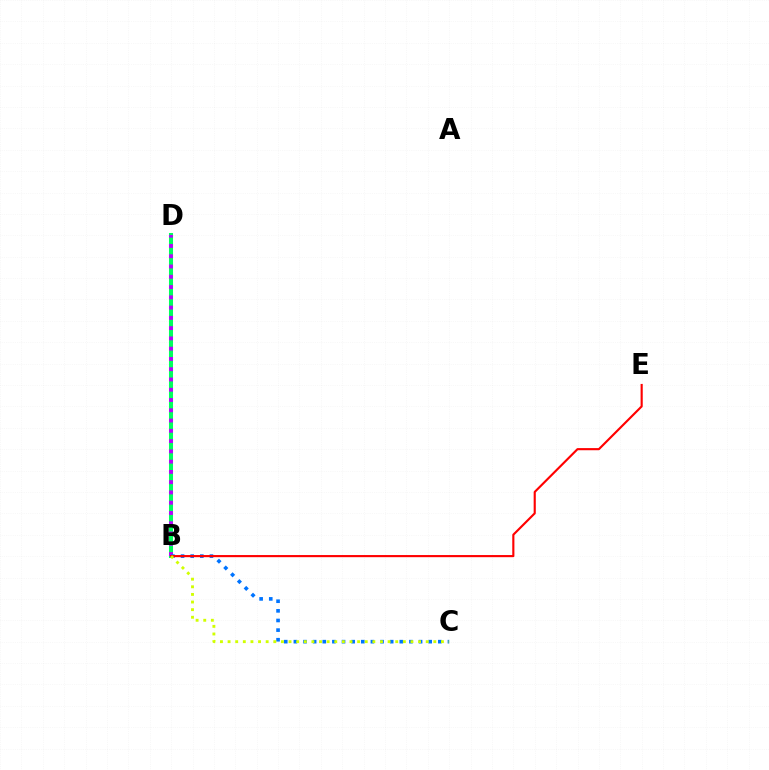{('B', 'D'): [{'color': '#00ff5c', 'line_style': 'solid', 'thickness': 2.91}, {'color': '#b900ff', 'line_style': 'dotted', 'thickness': 2.79}], ('B', 'C'): [{'color': '#0074ff', 'line_style': 'dotted', 'thickness': 2.62}, {'color': '#d1ff00', 'line_style': 'dotted', 'thickness': 2.07}], ('B', 'E'): [{'color': '#ff0000', 'line_style': 'solid', 'thickness': 1.54}]}